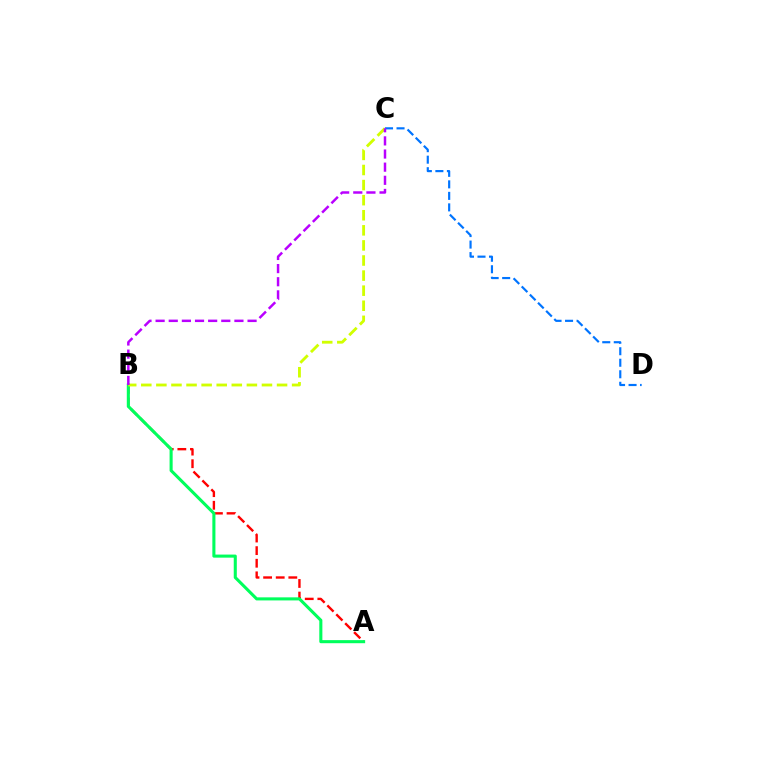{('A', 'B'): [{'color': '#ff0000', 'line_style': 'dashed', 'thickness': 1.71}, {'color': '#00ff5c', 'line_style': 'solid', 'thickness': 2.21}], ('C', 'D'): [{'color': '#0074ff', 'line_style': 'dashed', 'thickness': 1.56}], ('B', 'C'): [{'color': '#d1ff00', 'line_style': 'dashed', 'thickness': 2.05}, {'color': '#b900ff', 'line_style': 'dashed', 'thickness': 1.78}]}